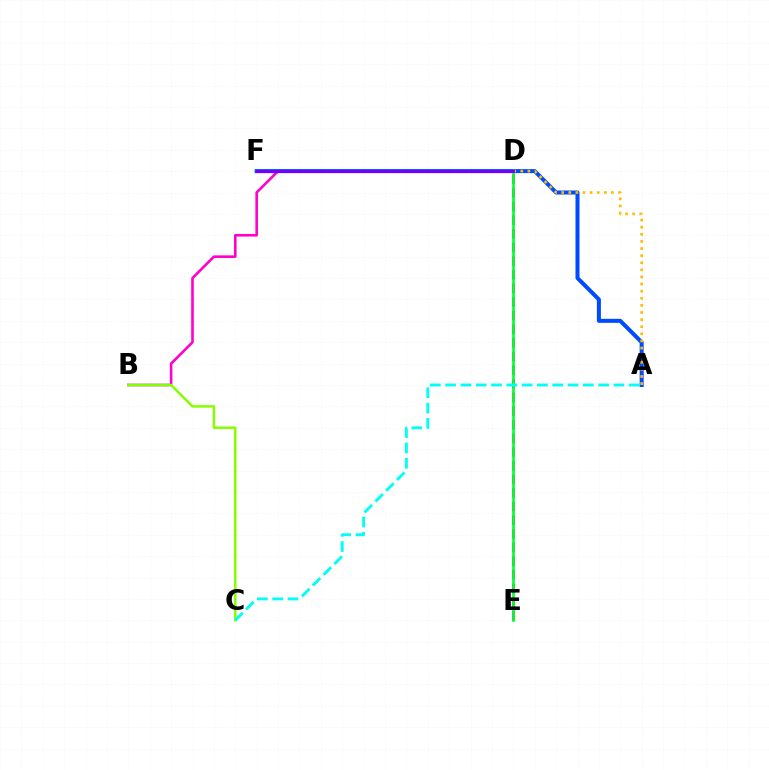{('B', 'D'): [{'color': '#ff00cf', 'line_style': 'solid', 'thickness': 1.88}], ('A', 'F'): [{'color': '#004bff', 'line_style': 'solid', 'thickness': 2.9}], ('D', 'E'): [{'color': '#ff0000', 'line_style': 'dashed', 'thickness': 1.85}, {'color': '#00ff39', 'line_style': 'solid', 'thickness': 1.9}], ('B', 'C'): [{'color': '#84ff00', 'line_style': 'solid', 'thickness': 1.8}], ('A', 'D'): [{'color': '#ffbd00', 'line_style': 'dotted', 'thickness': 1.93}], ('D', 'F'): [{'color': '#7200ff', 'line_style': 'solid', 'thickness': 2.18}], ('A', 'C'): [{'color': '#00fff6', 'line_style': 'dashed', 'thickness': 2.08}]}